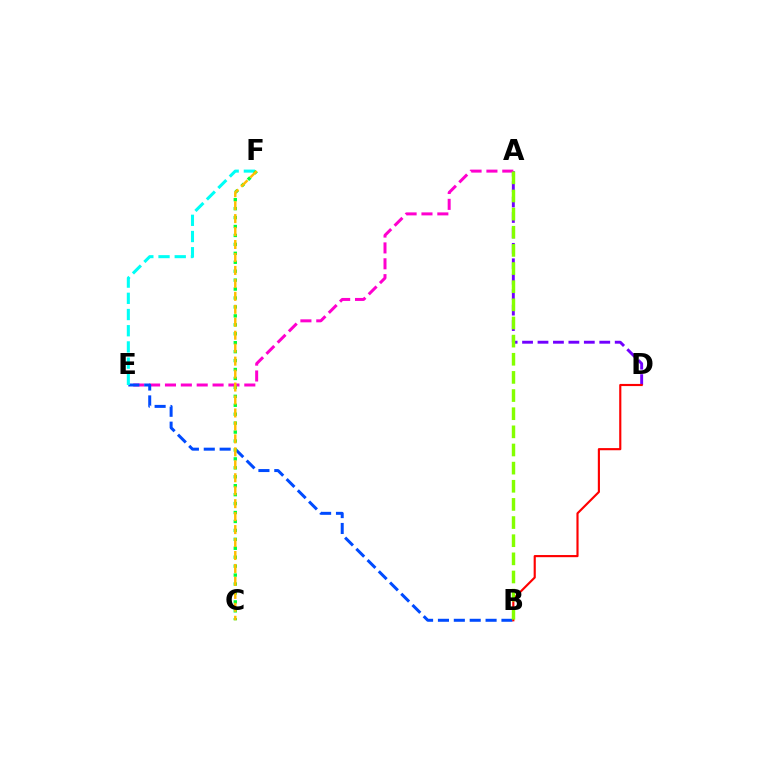{('A', 'D'): [{'color': '#7200ff', 'line_style': 'dashed', 'thickness': 2.1}], ('A', 'E'): [{'color': '#ff00cf', 'line_style': 'dashed', 'thickness': 2.16}], ('B', 'E'): [{'color': '#004bff', 'line_style': 'dashed', 'thickness': 2.16}], ('B', 'D'): [{'color': '#ff0000', 'line_style': 'solid', 'thickness': 1.55}], ('E', 'F'): [{'color': '#00fff6', 'line_style': 'dashed', 'thickness': 2.2}], ('C', 'F'): [{'color': '#00ff39', 'line_style': 'dotted', 'thickness': 2.43}, {'color': '#ffbd00', 'line_style': 'dashed', 'thickness': 1.76}], ('A', 'B'): [{'color': '#84ff00', 'line_style': 'dashed', 'thickness': 2.46}]}